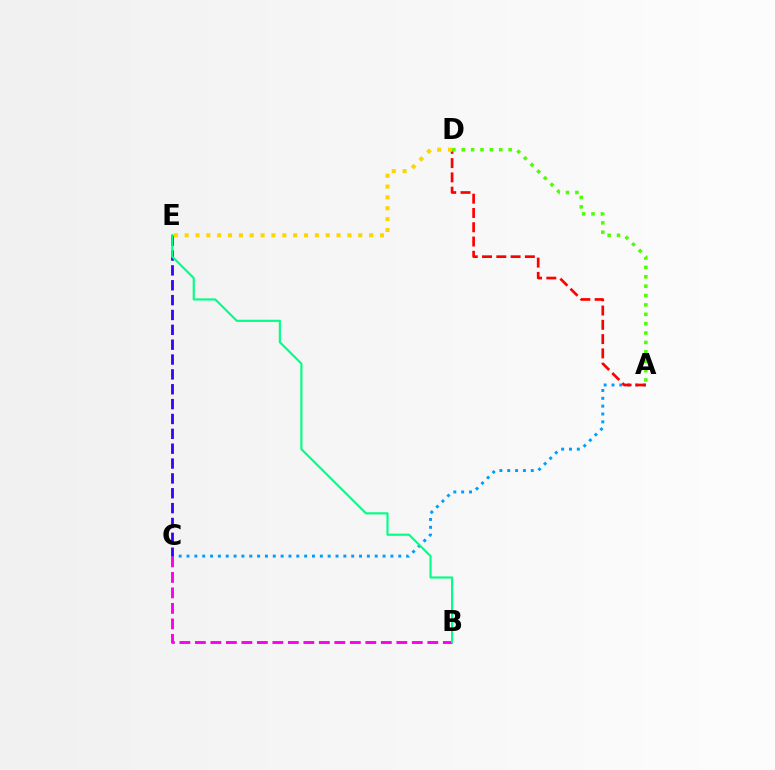{('A', 'C'): [{'color': '#009eff', 'line_style': 'dotted', 'thickness': 2.13}], ('B', 'C'): [{'color': '#ff00ed', 'line_style': 'dashed', 'thickness': 2.11}], ('A', 'D'): [{'color': '#ff0000', 'line_style': 'dashed', 'thickness': 1.94}, {'color': '#4fff00', 'line_style': 'dotted', 'thickness': 2.55}], ('C', 'E'): [{'color': '#3700ff', 'line_style': 'dashed', 'thickness': 2.02}], ('B', 'E'): [{'color': '#00ff86', 'line_style': 'solid', 'thickness': 1.55}], ('D', 'E'): [{'color': '#ffd500', 'line_style': 'dotted', 'thickness': 2.95}]}